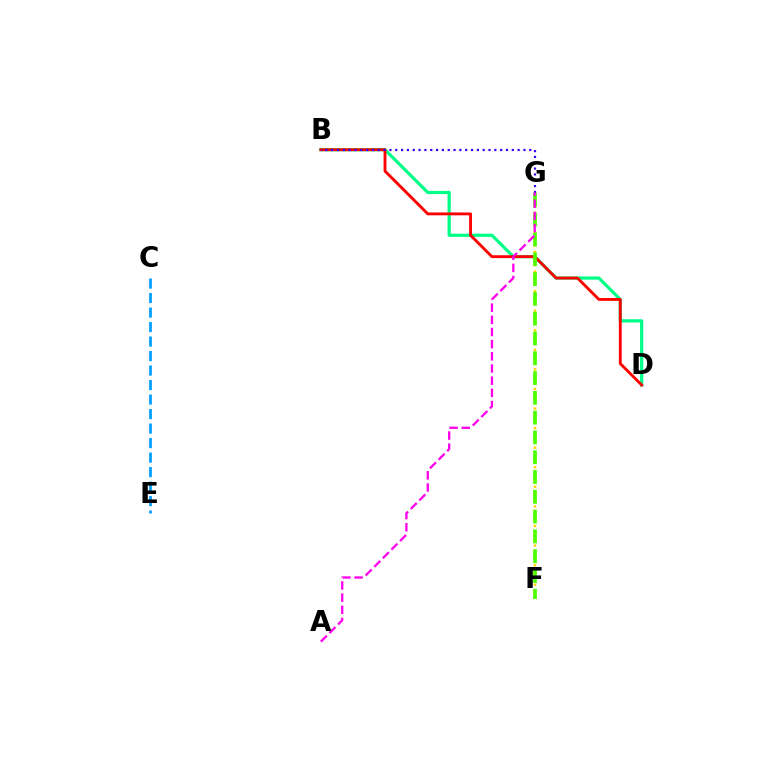{('F', 'G'): [{'color': '#ffd500', 'line_style': 'dotted', 'thickness': 1.77}, {'color': '#4fff00', 'line_style': 'dashed', 'thickness': 2.69}], ('B', 'D'): [{'color': '#00ff86', 'line_style': 'solid', 'thickness': 2.31}, {'color': '#ff0000', 'line_style': 'solid', 'thickness': 2.06}], ('B', 'G'): [{'color': '#3700ff', 'line_style': 'dotted', 'thickness': 1.58}], ('A', 'G'): [{'color': '#ff00ed', 'line_style': 'dashed', 'thickness': 1.65}], ('C', 'E'): [{'color': '#009eff', 'line_style': 'dashed', 'thickness': 1.97}]}